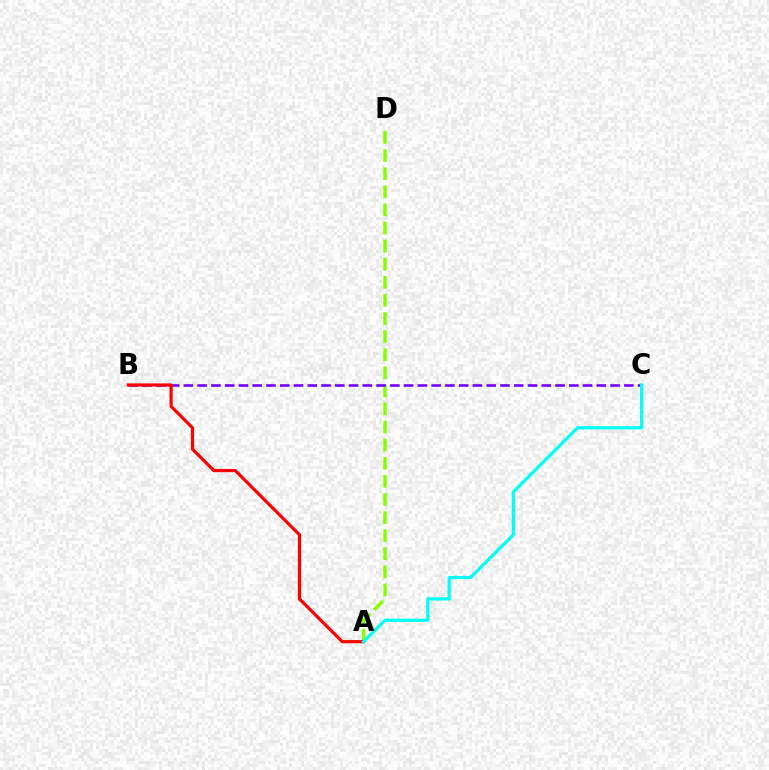{('A', 'D'): [{'color': '#84ff00', 'line_style': 'dashed', 'thickness': 2.46}], ('B', 'C'): [{'color': '#7200ff', 'line_style': 'dashed', 'thickness': 1.87}], ('A', 'B'): [{'color': '#ff0000', 'line_style': 'solid', 'thickness': 2.3}], ('A', 'C'): [{'color': '#00fff6', 'line_style': 'solid', 'thickness': 2.32}]}